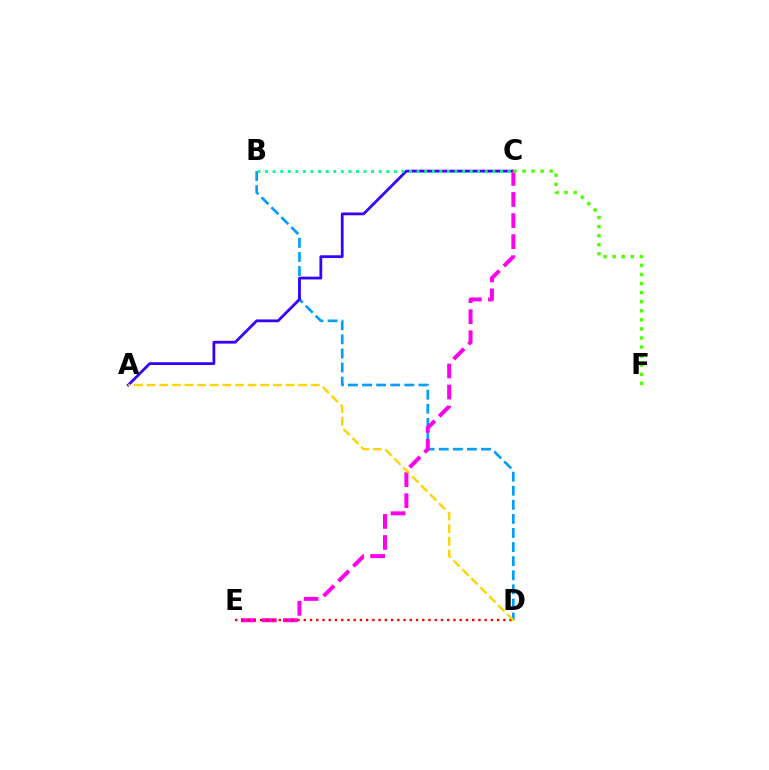{('B', 'D'): [{'color': '#009eff', 'line_style': 'dashed', 'thickness': 1.91}], ('A', 'C'): [{'color': '#3700ff', 'line_style': 'solid', 'thickness': 2.0}], ('C', 'E'): [{'color': '#ff00ed', 'line_style': 'dashed', 'thickness': 2.86}], ('D', 'E'): [{'color': '#ff0000', 'line_style': 'dotted', 'thickness': 1.69}], ('B', 'C'): [{'color': '#00ff86', 'line_style': 'dotted', 'thickness': 2.06}], ('A', 'D'): [{'color': '#ffd500', 'line_style': 'dashed', 'thickness': 1.72}], ('C', 'F'): [{'color': '#4fff00', 'line_style': 'dotted', 'thickness': 2.46}]}